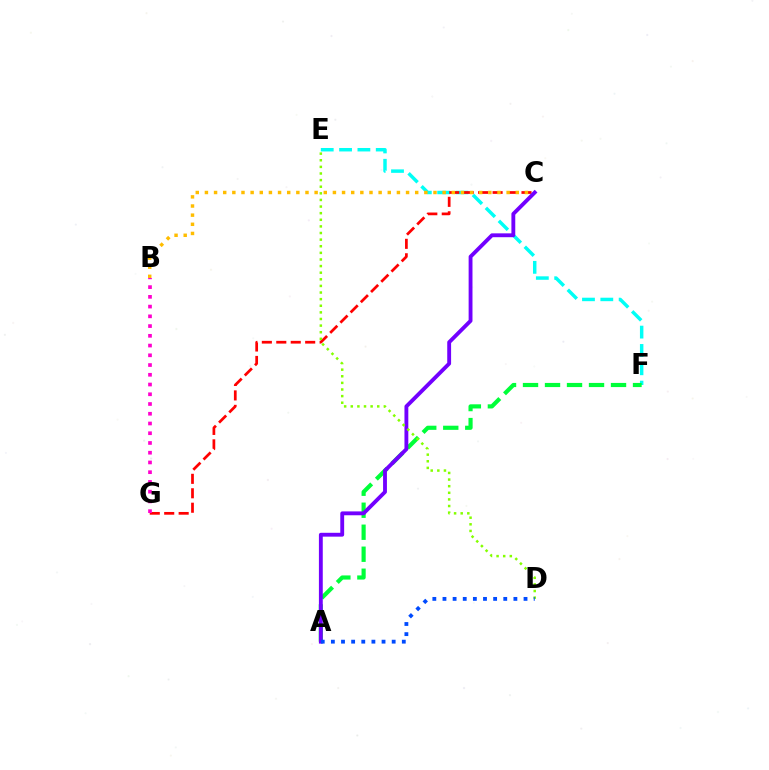{('E', 'F'): [{'color': '#00fff6', 'line_style': 'dashed', 'thickness': 2.49}], ('A', 'F'): [{'color': '#00ff39', 'line_style': 'dashed', 'thickness': 2.99}], ('C', 'G'): [{'color': '#ff0000', 'line_style': 'dashed', 'thickness': 1.96}], ('B', 'C'): [{'color': '#ffbd00', 'line_style': 'dotted', 'thickness': 2.48}], ('A', 'C'): [{'color': '#7200ff', 'line_style': 'solid', 'thickness': 2.77}], ('D', 'E'): [{'color': '#84ff00', 'line_style': 'dotted', 'thickness': 1.8}], ('A', 'D'): [{'color': '#004bff', 'line_style': 'dotted', 'thickness': 2.75}], ('B', 'G'): [{'color': '#ff00cf', 'line_style': 'dotted', 'thickness': 2.65}]}